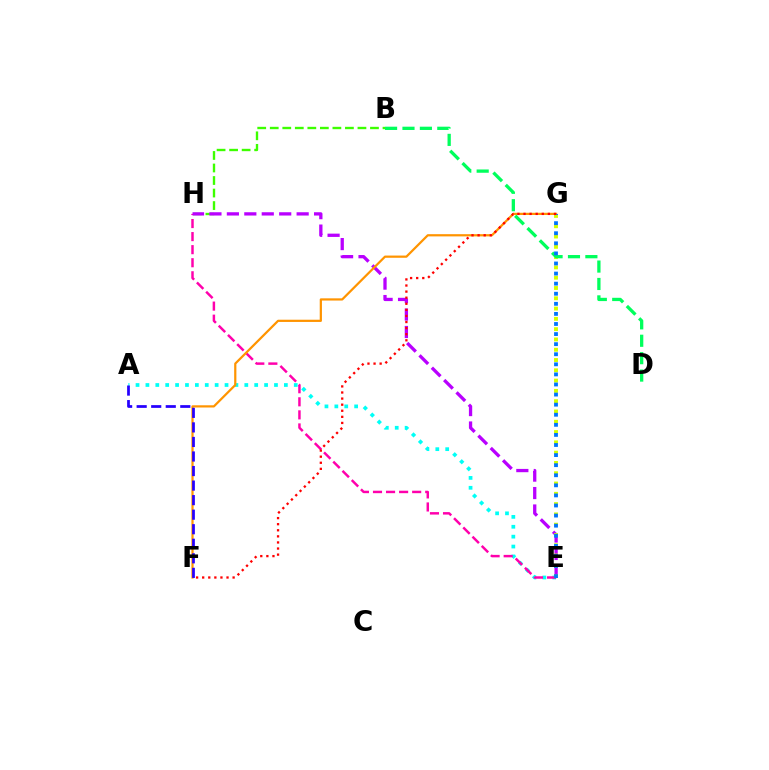{('B', 'H'): [{'color': '#3dff00', 'line_style': 'dashed', 'thickness': 1.7}], ('A', 'E'): [{'color': '#00fff6', 'line_style': 'dotted', 'thickness': 2.69}], ('E', 'H'): [{'color': '#ff00ac', 'line_style': 'dashed', 'thickness': 1.77}, {'color': '#b900ff', 'line_style': 'dashed', 'thickness': 2.37}], ('E', 'G'): [{'color': '#d1ff00', 'line_style': 'dotted', 'thickness': 2.8}, {'color': '#0074ff', 'line_style': 'dotted', 'thickness': 2.74}], ('F', 'G'): [{'color': '#ff9400', 'line_style': 'solid', 'thickness': 1.6}, {'color': '#ff0000', 'line_style': 'dotted', 'thickness': 1.65}], ('A', 'F'): [{'color': '#2500ff', 'line_style': 'dashed', 'thickness': 1.98}], ('B', 'D'): [{'color': '#00ff5c', 'line_style': 'dashed', 'thickness': 2.36}]}